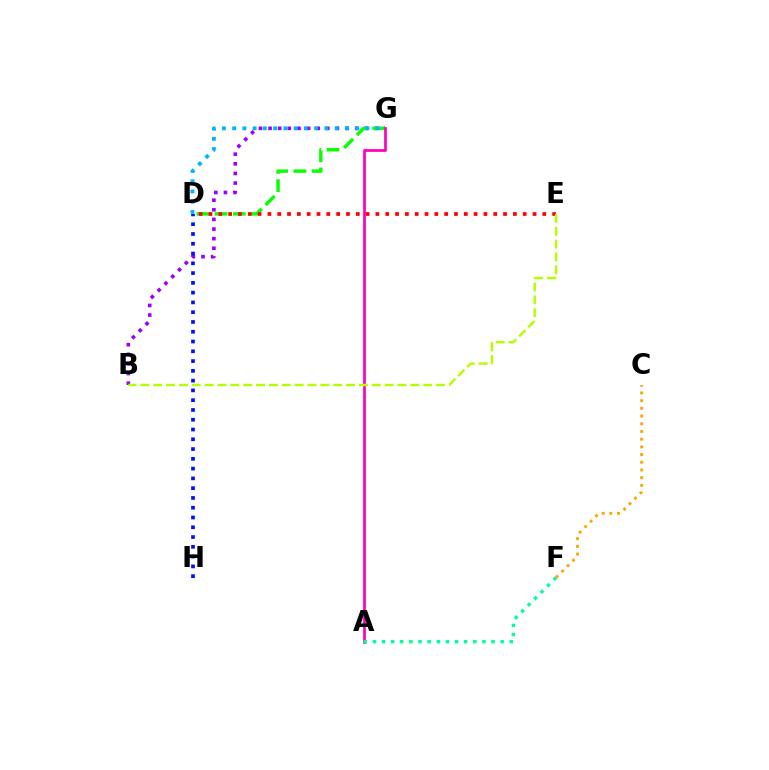{('B', 'G'): [{'color': '#9b00ff', 'line_style': 'dotted', 'thickness': 2.61}], ('D', 'H'): [{'color': '#0010ff', 'line_style': 'dotted', 'thickness': 2.66}], ('D', 'G'): [{'color': '#08ff00', 'line_style': 'dashed', 'thickness': 2.47}, {'color': '#00b5ff', 'line_style': 'dotted', 'thickness': 2.78}], ('A', 'G'): [{'color': '#ff00bd', 'line_style': 'solid', 'thickness': 1.96}], ('C', 'F'): [{'color': '#ffa500', 'line_style': 'dotted', 'thickness': 2.09}], ('D', 'E'): [{'color': '#ff0000', 'line_style': 'dotted', 'thickness': 2.67}], ('A', 'F'): [{'color': '#00ff9d', 'line_style': 'dotted', 'thickness': 2.48}], ('B', 'E'): [{'color': '#b3ff00', 'line_style': 'dashed', 'thickness': 1.75}]}